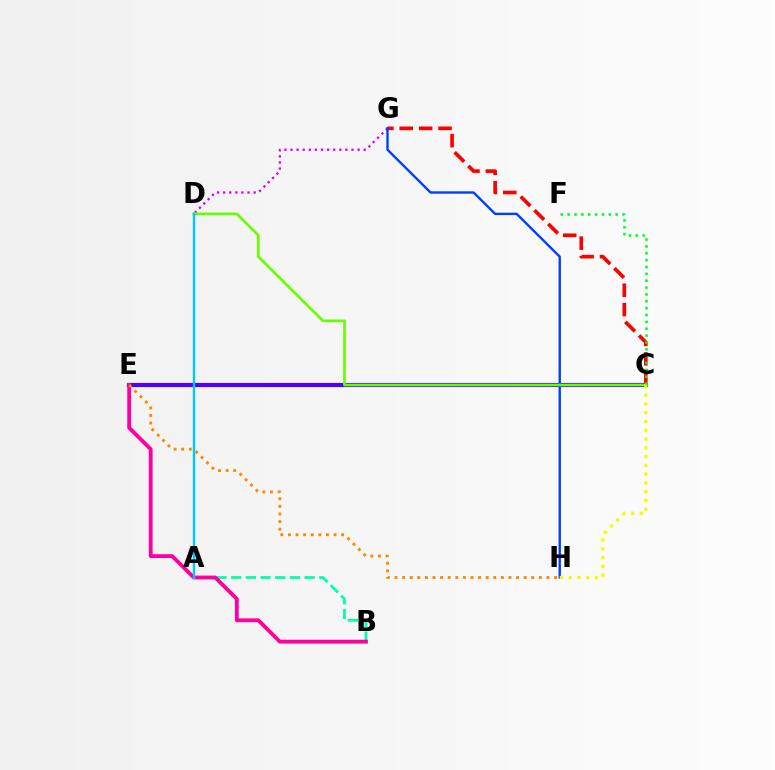{('C', 'G'): [{'color': '#ff0000', 'line_style': 'dashed', 'thickness': 2.63}], ('A', 'B'): [{'color': '#00ffaf', 'line_style': 'dashed', 'thickness': 2.0}], ('C', 'E'): [{'color': '#4f00ff', 'line_style': 'solid', 'thickness': 2.99}], ('D', 'G'): [{'color': '#d600ff', 'line_style': 'dotted', 'thickness': 1.66}], ('B', 'E'): [{'color': '#ff00a0', 'line_style': 'solid', 'thickness': 2.76}], ('G', 'H'): [{'color': '#003fff', 'line_style': 'solid', 'thickness': 1.71}], ('C', 'F'): [{'color': '#00ff27', 'line_style': 'dotted', 'thickness': 1.86}], ('C', 'D'): [{'color': '#66ff00', 'line_style': 'solid', 'thickness': 1.93}], ('C', 'H'): [{'color': '#eeff00', 'line_style': 'dotted', 'thickness': 2.38}], ('E', 'H'): [{'color': '#ff8800', 'line_style': 'dotted', 'thickness': 2.06}], ('A', 'D'): [{'color': '#00c7ff', 'line_style': 'solid', 'thickness': 1.72}]}